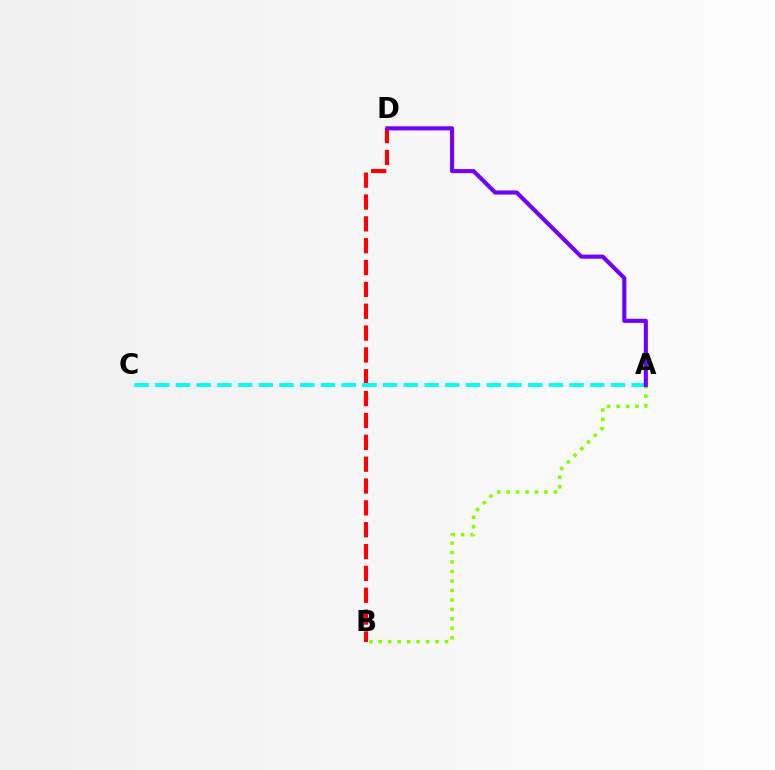{('B', 'D'): [{'color': '#ff0000', 'line_style': 'dashed', 'thickness': 2.97}], ('A', 'B'): [{'color': '#84ff00', 'line_style': 'dotted', 'thickness': 2.57}], ('A', 'C'): [{'color': '#00fff6', 'line_style': 'dashed', 'thickness': 2.81}], ('A', 'D'): [{'color': '#7200ff', 'line_style': 'solid', 'thickness': 2.96}]}